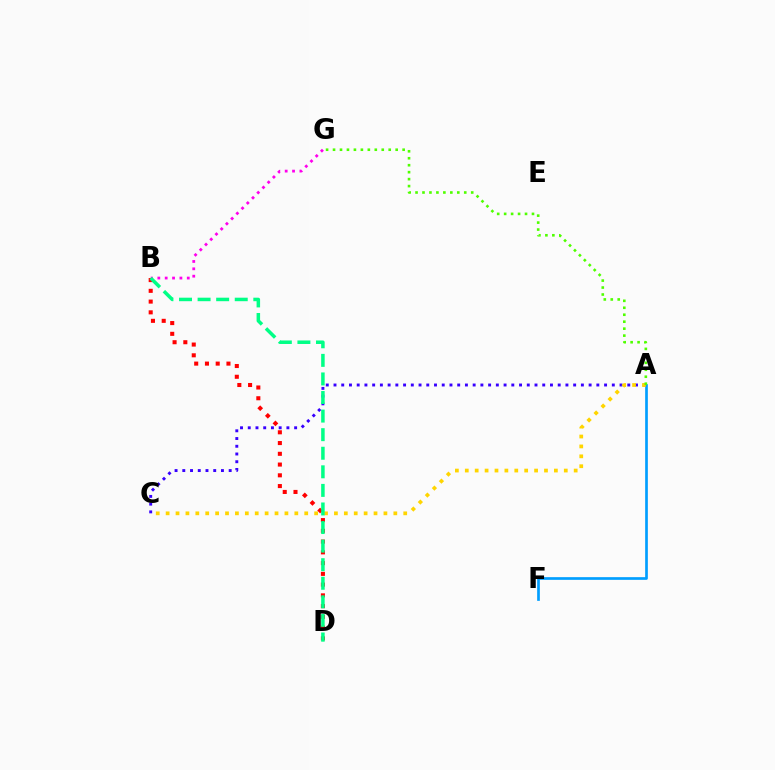{('A', 'F'): [{'color': '#009eff', 'line_style': 'solid', 'thickness': 1.94}], ('A', 'C'): [{'color': '#3700ff', 'line_style': 'dotted', 'thickness': 2.1}, {'color': '#ffd500', 'line_style': 'dotted', 'thickness': 2.69}], ('B', 'G'): [{'color': '#ff00ed', 'line_style': 'dotted', 'thickness': 2.0}], ('B', 'D'): [{'color': '#ff0000', 'line_style': 'dotted', 'thickness': 2.92}, {'color': '#00ff86', 'line_style': 'dashed', 'thickness': 2.52}], ('A', 'G'): [{'color': '#4fff00', 'line_style': 'dotted', 'thickness': 1.89}]}